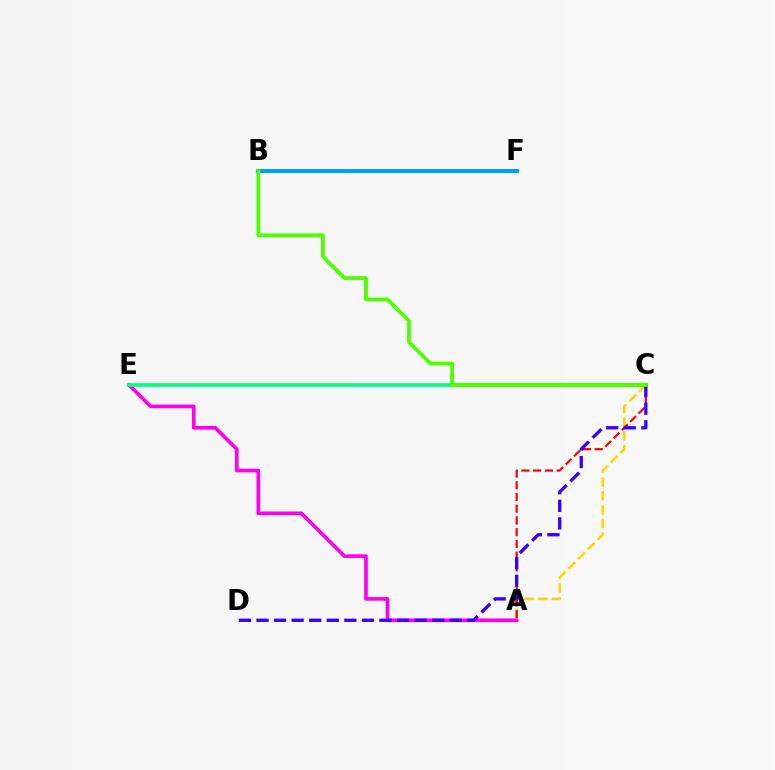{('B', 'F'): [{'color': '#009eff', 'line_style': 'solid', 'thickness': 2.89}], ('A', 'E'): [{'color': '#ff00ed', 'line_style': 'solid', 'thickness': 2.64}], ('A', 'C'): [{'color': '#ffd500', 'line_style': 'dashed', 'thickness': 1.87}, {'color': '#ff0000', 'line_style': 'dashed', 'thickness': 1.59}], ('C', 'E'): [{'color': '#00ff86', 'line_style': 'solid', 'thickness': 2.64}], ('C', 'D'): [{'color': '#3700ff', 'line_style': 'dashed', 'thickness': 2.39}], ('B', 'C'): [{'color': '#4fff00', 'line_style': 'solid', 'thickness': 2.72}]}